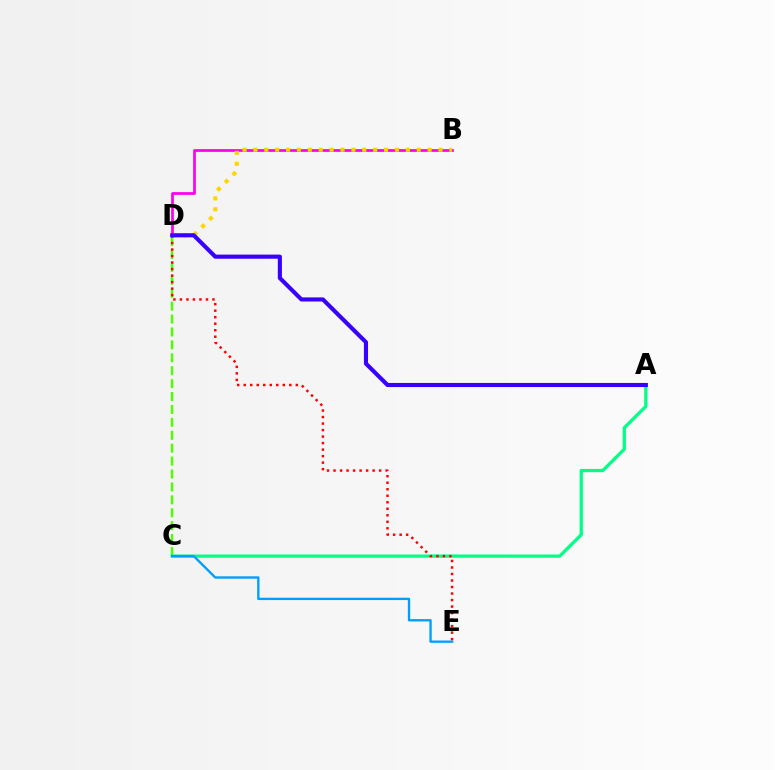{('C', 'D'): [{'color': '#4fff00', 'line_style': 'dashed', 'thickness': 1.75}], ('A', 'C'): [{'color': '#00ff86', 'line_style': 'solid', 'thickness': 2.35}], ('B', 'D'): [{'color': '#ff00ed', 'line_style': 'solid', 'thickness': 1.97}, {'color': '#ffd500', 'line_style': 'dotted', 'thickness': 2.96}], ('D', 'E'): [{'color': '#ff0000', 'line_style': 'dotted', 'thickness': 1.77}], ('A', 'D'): [{'color': '#3700ff', 'line_style': 'solid', 'thickness': 2.96}], ('C', 'E'): [{'color': '#009eff', 'line_style': 'solid', 'thickness': 1.69}]}